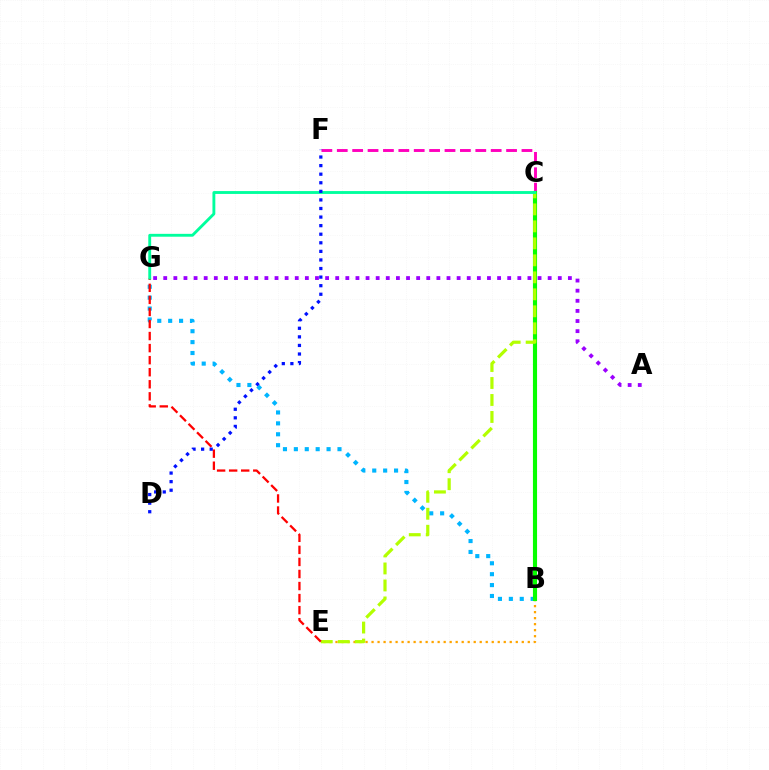{('C', 'F'): [{'color': '#ff00bd', 'line_style': 'dashed', 'thickness': 2.09}], ('B', 'G'): [{'color': '#00b5ff', 'line_style': 'dotted', 'thickness': 2.96}], ('B', 'E'): [{'color': '#ffa500', 'line_style': 'dotted', 'thickness': 1.63}], ('B', 'C'): [{'color': '#08ff00', 'line_style': 'solid', 'thickness': 2.97}], ('C', 'E'): [{'color': '#b3ff00', 'line_style': 'dashed', 'thickness': 2.31}], ('E', 'G'): [{'color': '#ff0000', 'line_style': 'dashed', 'thickness': 1.64}], ('A', 'G'): [{'color': '#9b00ff', 'line_style': 'dotted', 'thickness': 2.75}], ('C', 'G'): [{'color': '#00ff9d', 'line_style': 'solid', 'thickness': 2.06}], ('D', 'F'): [{'color': '#0010ff', 'line_style': 'dotted', 'thickness': 2.33}]}